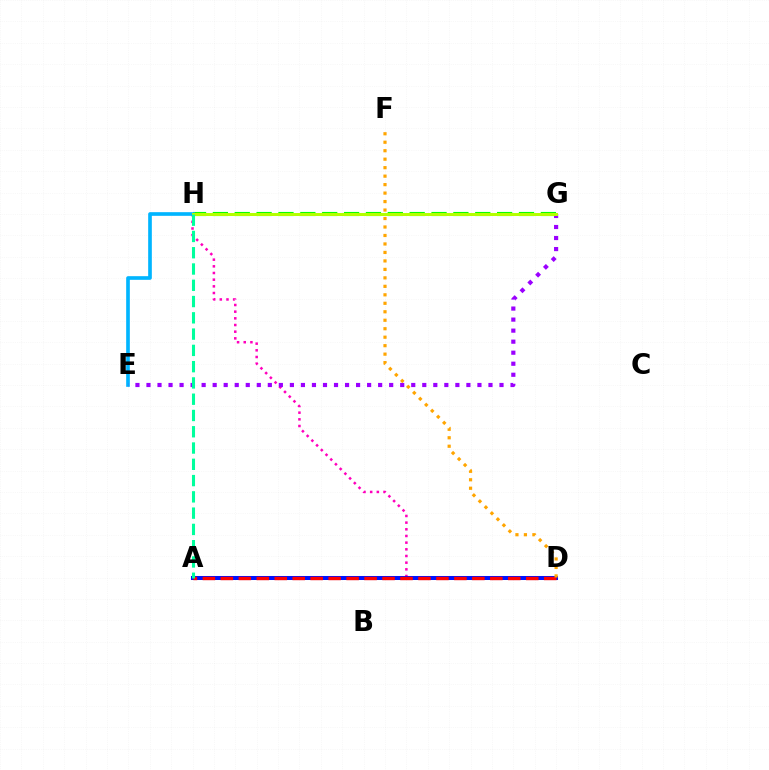{('D', 'H'): [{'color': '#ff00bd', 'line_style': 'dotted', 'thickness': 1.81}], ('A', 'D'): [{'color': '#0010ff', 'line_style': 'solid', 'thickness': 2.9}, {'color': '#ff0000', 'line_style': 'dashed', 'thickness': 2.44}], ('G', 'H'): [{'color': '#08ff00', 'line_style': 'dashed', 'thickness': 2.97}, {'color': '#b3ff00', 'line_style': 'solid', 'thickness': 2.17}], ('E', 'H'): [{'color': '#00b5ff', 'line_style': 'solid', 'thickness': 2.64}], ('E', 'G'): [{'color': '#9b00ff', 'line_style': 'dotted', 'thickness': 3.0}], ('D', 'F'): [{'color': '#ffa500', 'line_style': 'dotted', 'thickness': 2.3}], ('A', 'H'): [{'color': '#00ff9d', 'line_style': 'dashed', 'thickness': 2.21}]}